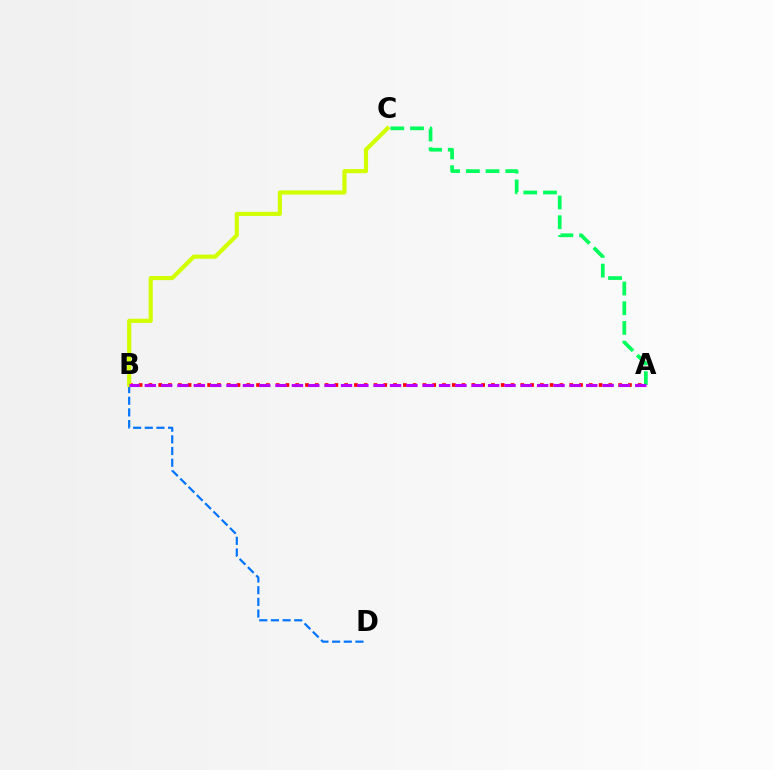{('B', 'D'): [{'color': '#0074ff', 'line_style': 'dashed', 'thickness': 1.58}], ('A', 'C'): [{'color': '#00ff5c', 'line_style': 'dashed', 'thickness': 2.68}], ('A', 'B'): [{'color': '#ff0000', 'line_style': 'dotted', 'thickness': 2.66}, {'color': '#b900ff', 'line_style': 'dashed', 'thickness': 2.22}], ('B', 'C'): [{'color': '#d1ff00', 'line_style': 'solid', 'thickness': 2.99}]}